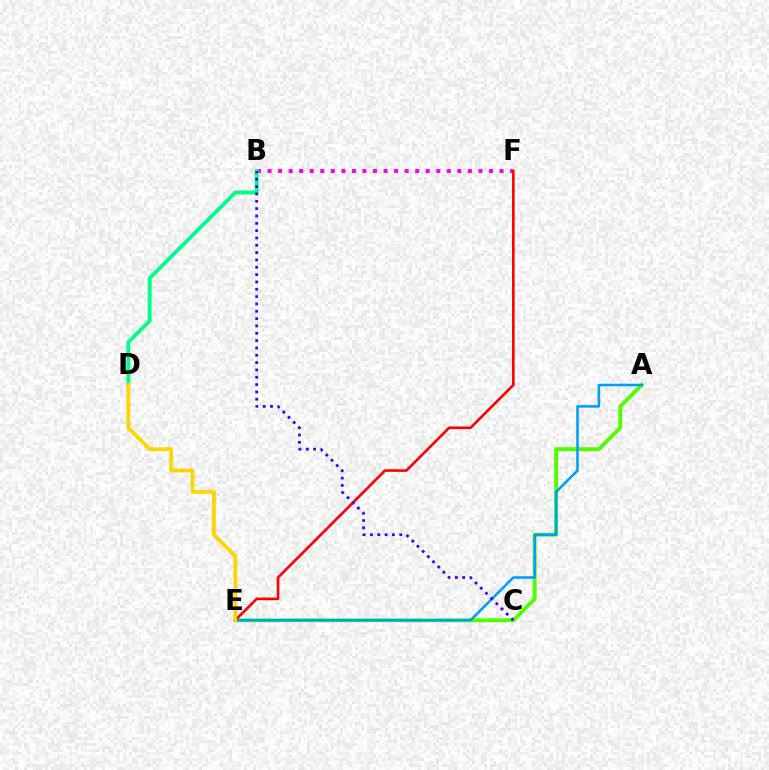{('A', 'E'): [{'color': '#4fff00', 'line_style': 'solid', 'thickness': 2.77}, {'color': '#009eff', 'line_style': 'solid', 'thickness': 1.85}], ('B', 'F'): [{'color': '#ff00ed', 'line_style': 'dotted', 'thickness': 2.87}], ('E', 'F'): [{'color': '#ff0000', 'line_style': 'solid', 'thickness': 1.88}], ('B', 'D'): [{'color': '#00ff86', 'line_style': 'solid', 'thickness': 2.76}], ('D', 'E'): [{'color': '#ffd500', 'line_style': 'solid', 'thickness': 2.68}], ('B', 'C'): [{'color': '#3700ff', 'line_style': 'dotted', 'thickness': 1.99}]}